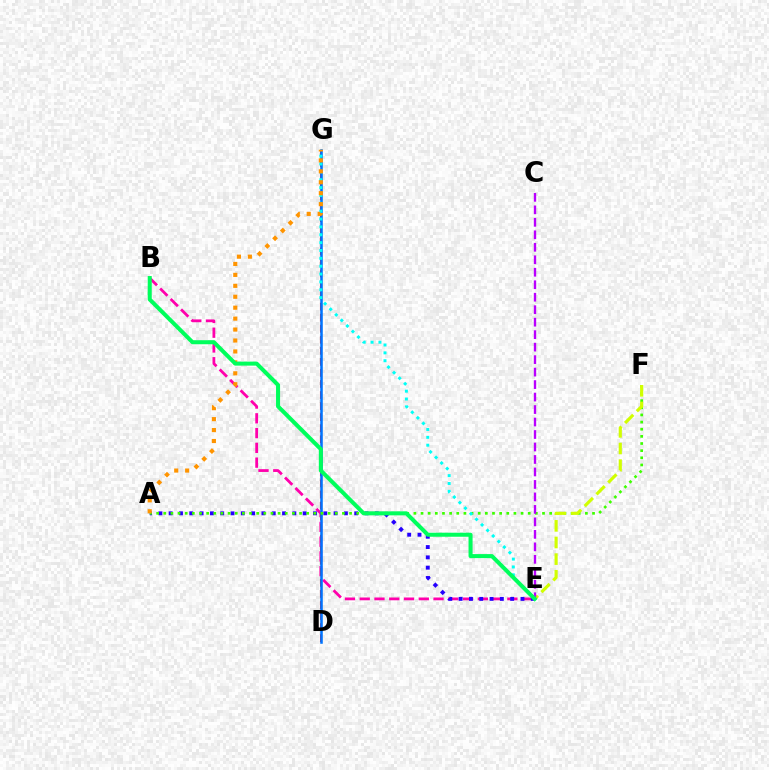{('B', 'E'): [{'color': '#ff00ac', 'line_style': 'dashed', 'thickness': 2.01}, {'color': '#00ff5c', 'line_style': 'solid', 'thickness': 2.91}], ('D', 'G'): [{'color': '#ff0000', 'line_style': 'dashed', 'thickness': 1.5}, {'color': '#0074ff', 'line_style': 'solid', 'thickness': 1.84}], ('A', 'E'): [{'color': '#2500ff', 'line_style': 'dotted', 'thickness': 2.8}], ('A', 'F'): [{'color': '#3dff00', 'line_style': 'dotted', 'thickness': 1.94}], ('E', 'F'): [{'color': '#d1ff00', 'line_style': 'dashed', 'thickness': 2.26}], ('C', 'E'): [{'color': '#b900ff', 'line_style': 'dashed', 'thickness': 1.7}], ('E', 'G'): [{'color': '#00fff6', 'line_style': 'dotted', 'thickness': 2.14}], ('A', 'G'): [{'color': '#ff9400', 'line_style': 'dotted', 'thickness': 2.97}]}